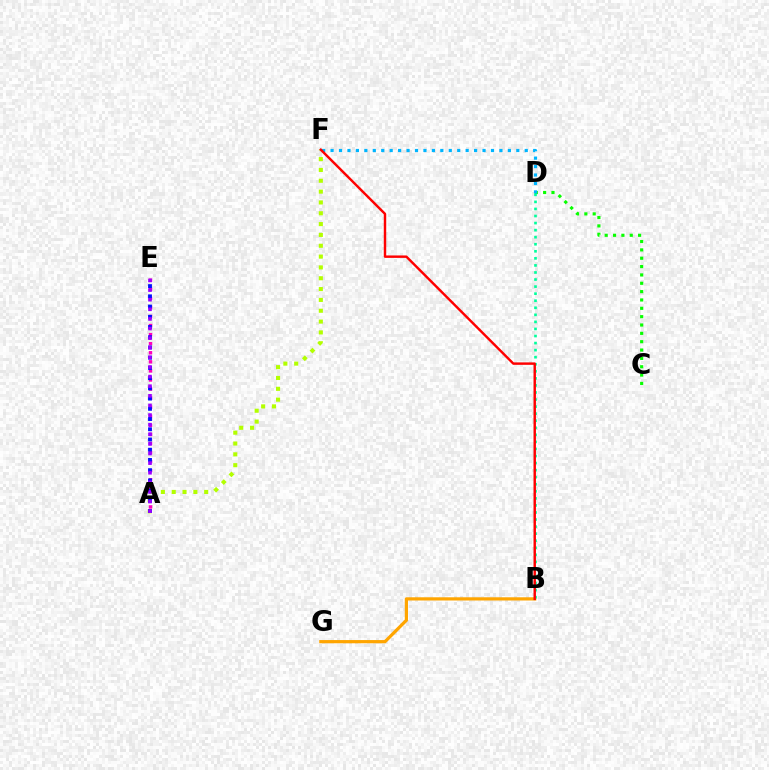{('A', 'F'): [{'color': '#b3ff00', 'line_style': 'dotted', 'thickness': 2.94}], ('B', 'G'): [{'color': '#ffa500', 'line_style': 'solid', 'thickness': 2.31}], ('A', 'E'): [{'color': '#ff00bd', 'line_style': 'dotted', 'thickness': 2.46}, {'color': '#0010ff', 'line_style': 'dotted', 'thickness': 2.78}, {'color': '#9b00ff', 'line_style': 'dotted', 'thickness': 2.61}], ('C', 'D'): [{'color': '#08ff00', 'line_style': 'dotted', 'thickness': 2.27}], ('D', 'F'): [{'color': '#00b5ff', 'line_style': 'dotted', 'thickness': 2.29}], ('B', 'D'): [{'color': '#00ff9d', 'line_style': 'dotted', 'thickness': 1.92}], ('B', 'F'): [{'color': '#ff0000', 'line_style': 'solid', 'thickness': 1.75}]}